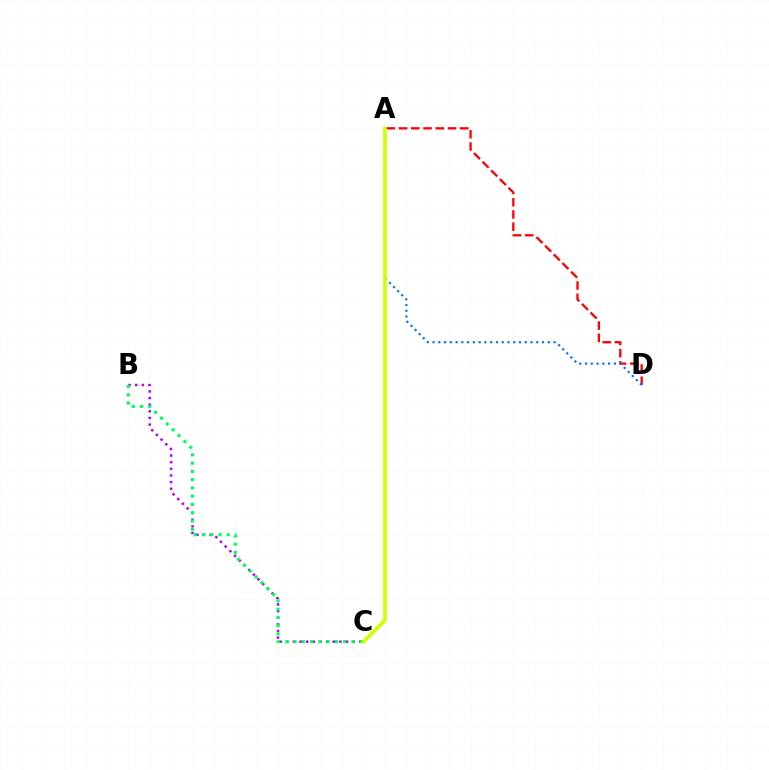{('B', 'C'): [{'color': '#b900ff', 'line_style': 'dotted', 'thickness': 1.8}, {'color': '#00ff5c', 'line_style': 'dotted', 'thickness': 2.24}], ('A', 'D'): [{'color': '#ff0000', 'line_style': 'dashed', 'thickness': 1.66}, {'color': '#0074ff', 'line_style': 'dotted', 'thickness': 1.57}], ('A', 'C'): [{'color': '#d1ff00', 'line_style': 'solid', 'thickness': 2.62}]}